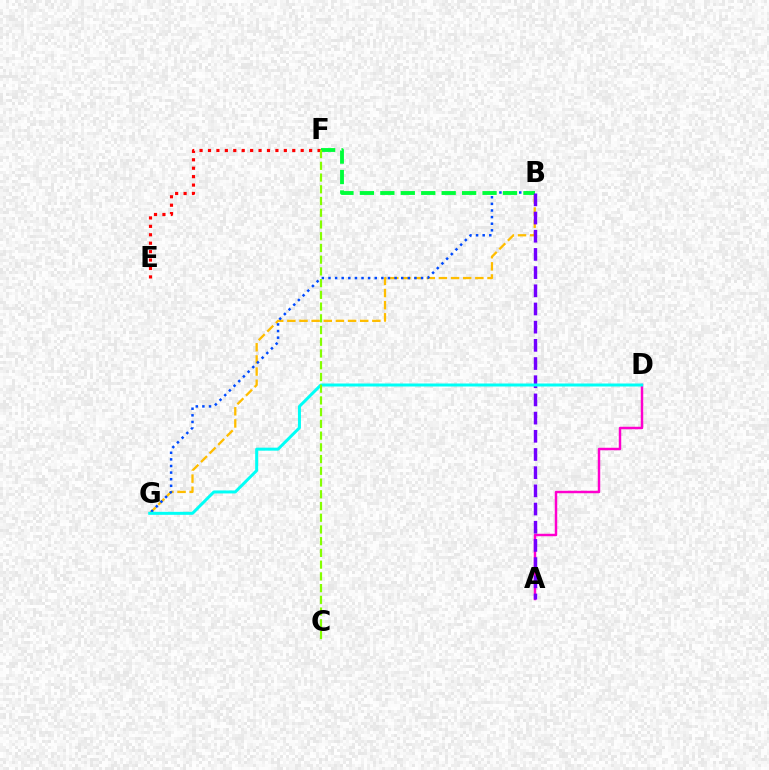{('B', 'G'): [{'color': '#ffbd00', 'line_style': 'dashed', 'thickness': 1.65}, {'color': '#004bff', 'line_style': 'dotted', 'thickness': 1.8}], ('B', 'F'): [{'color': '#00ff39', 'line_style': 'dashed', 'thickness': 2.78}], ('A', 'D'): [{'color': '#ff00cf', 'line_style': 'solid', 'thickness': 1.77}], ('E', 'F'): [{'color': '#ff0000', 'line_style': 'dotted', 'thickness': 2.29}], ('A', 'B'): [{'color': '#7200ff', 'line_style': 'dashed', 'thickness': 2.47}], ('D', 'G'): [{'color': '#00fff6', 'line_style': 'solid', 'thickness': 2.15}], ('C', 'F'): [{'color': '#84ff00', 'line_style': 'dashed', 'thickness': 1.59}]}